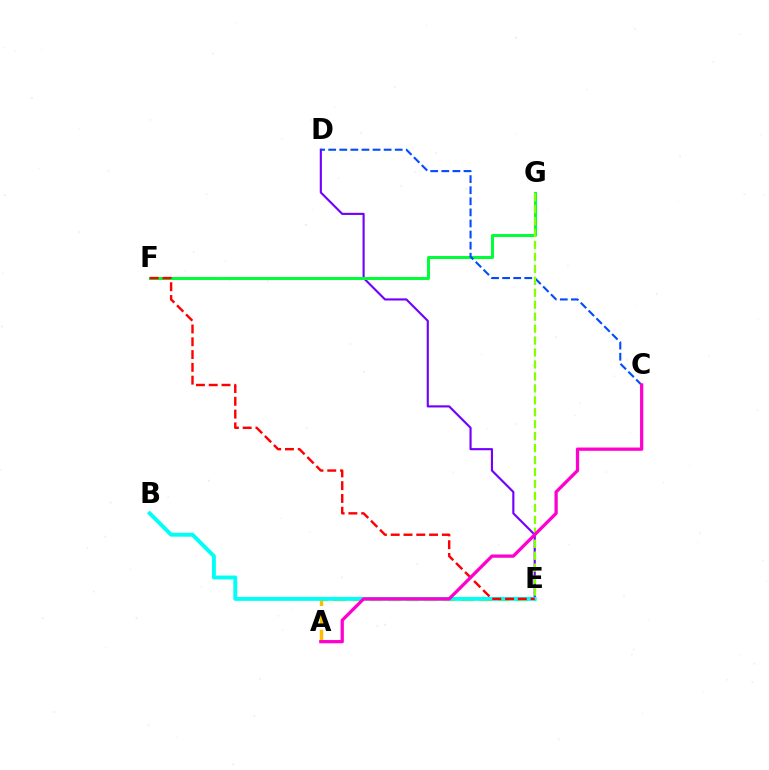{('D', 'E'): [{'color': '#7200ff', 'line_style': 'solid', 'thickness': 1.54}], ('A', 'E'): [{'color': '#ffbd00', 'line_style': 'dashed', 'thickness': 2.48}], ('B', 'E'): [{'color': '#00fff6', 'line_style': 'solid', 'thickness': 2.82}], ('F', 'G'): [{'color': '#00ff39', 'line_style': 'solid', 'thickness': 2.15}], ('C', 'D'): [{'color': '#004bff', 'line_style': 'dashed', 'thickness': 1.51}], ('E', 'G'): [{'color': '#84ff00', 'line_style': 'dashed', 'thickness': 1.62}], ('E', 'F'): [{'color': '#ff0000', 'line_style': 'dashed', 'thickness': 1.74}], ('A', 'C'): [{'color': '#ff00cf', 'line_style': 'solid', 'thickness': 2.35}]}